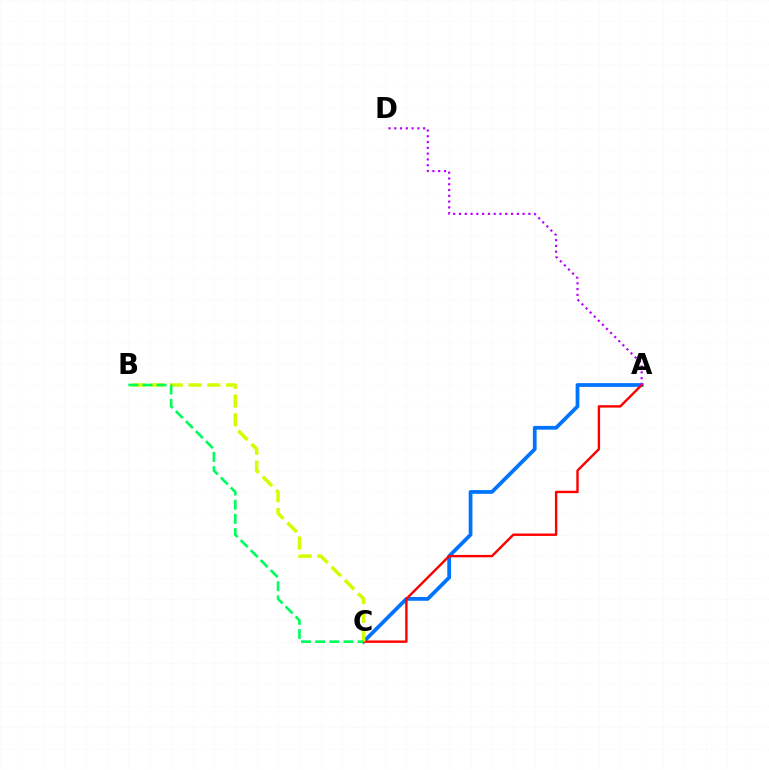{('A', 'C'): [{'color': '#0074ff', 'line_style': 'solid', 'thickness': 2.71}, {'color': '#ff0000', 'line_style': 'solid', 'thickness': 1.73}], ('B', 'C'): [{'color': '#d1ff00', 'line_style': 'dashed', 'thickness': 2.55}, {'color': '#00ff5c', 'line_style': 'dashed', 'thickness': 1.92}], ('A', 'D'): [{'color': '#b900ff', 'line_style': 'dotted', 'thickness': 1.57}]}